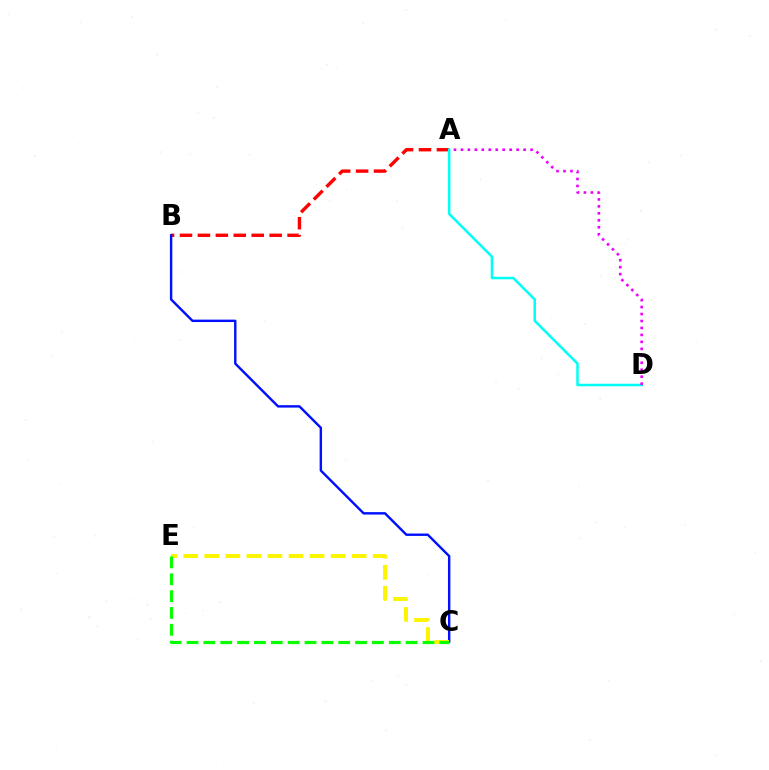{('A', 'B'): [{'color': '#ff0000', 'line_style': 'dashed', 'thickness': 2.44}], ('B', 'C'): [{'color': '#0010ff', 'line_style': 'solid', 'thickness': 1.74}], ('A', 'D'): [{'color': '#00fff6', 'line_style': 'solid', 'thickness': 1.81}, {'color': '#ee00ff', 'line_style': 'dotted', 'thickness': 1.89}], ('C', 'E'): [{'color': '#fcf500', 'line_style': 'dashed', 'thickness': 2.86}, {'color': '#08ff00', 'line_style': 'dashed', 'thickness': 2.29}]}